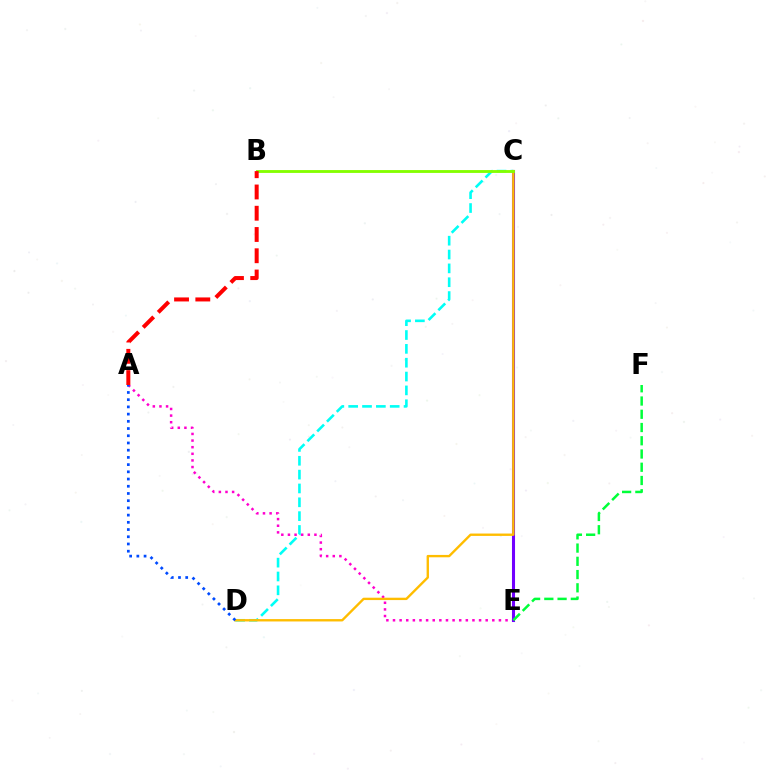{('A', 'E'): [{'color': '#ff00cf', 'line_style': 'dotted', 'thickness': 1.8}], ('C', 'D'): [{'color': '#00fff6', 'line_style': 'dashed', 'thickness': 1.88}, {'color': '#ffbd00', 'line_style': 'solid', 'thickness': 1.7}], ('C', 'E'): [{'color': '#7200ff', 'line_style': 'solid', 'thickness': 2.21}], ('E', 'F'): [{'color': '#00ff39', 'line_style': 'dashed', 'thickness': 1.8}], ('B', 'C'): [{'color': '#84ff00', 'line_style': 'solid', 'thickness': 2.05}], ('A', 'D'): [{'color': '#004bff', 'line_style': 'dotted', 'thickness': 1.96}], ('A', 'B'): [{'color': '#ff0000', 'line_style': 'dashed', 'thickness': 2.89}]}